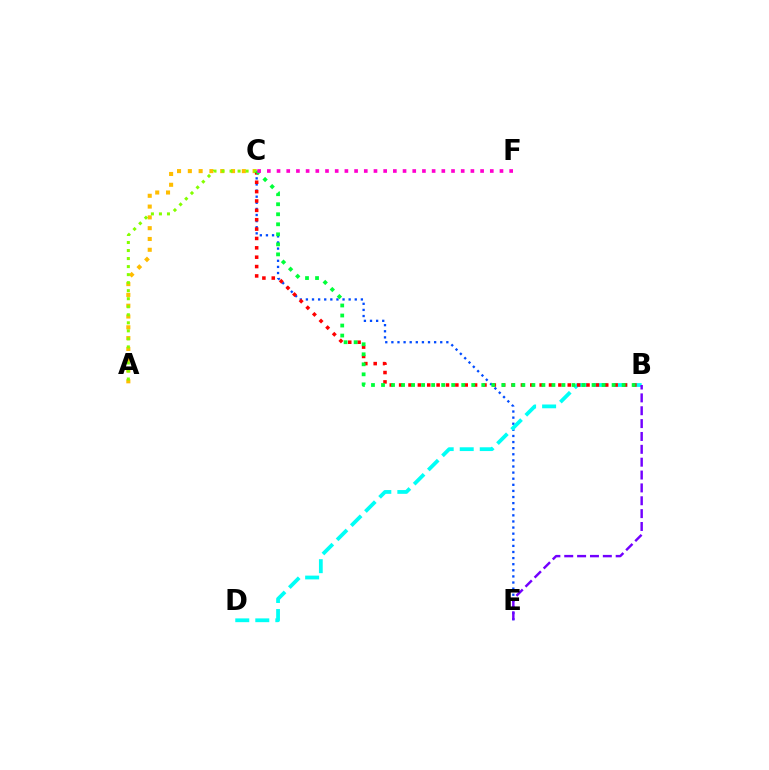{('C', 'E'): [{'color': '#004bff', 'line_style': 'dotted', 'thickness': 1.66}], ('B', 'D'): [{'color': '#00fff6', 'line_style': 'dashed', 'thickness': 2.72}], ('A', 'C'): [{'color': '#ffbd00', 'line_style': 'dotted', 'thickness': 2.93}, {'color': '#84ff00', 'line_style': 'dotted', 'thickness': 2.18}], ('B', 'C'): [{'color': '#ff0000', 'line_style': 'dotted', 'thickness': 2.55}, {'color': '#00ff39', 'line_style': 'dotted', 'thickness': 2.72}], ('B', 'E'): [{'color': '#7200ff', 'line_style': 'dashed', 'thickness': 1.75}], ('C', 'F'): [{'color': '#ff00cf', 'line_style': 'dotted', 'thickness': 2.63}]}